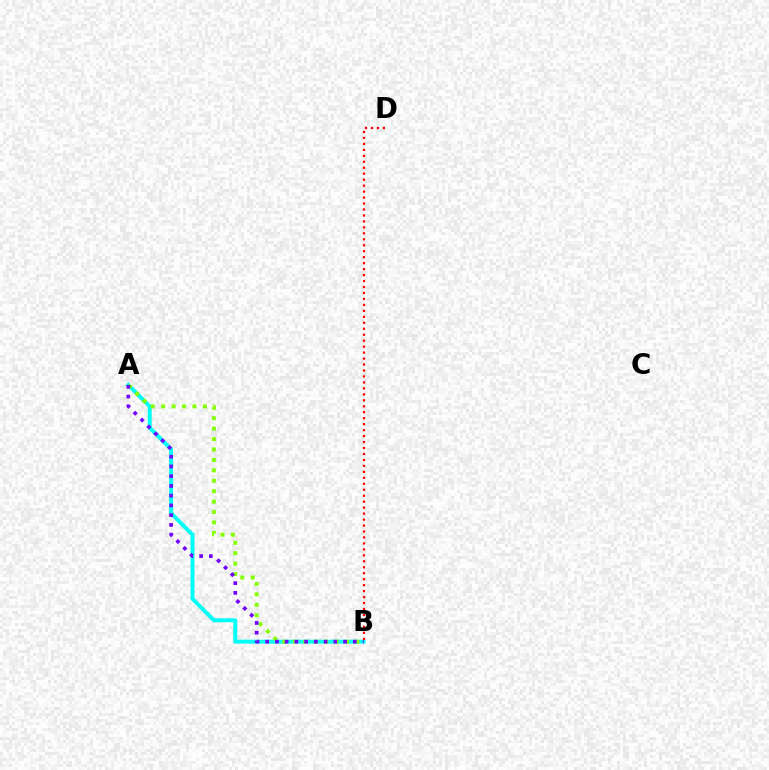{('A', 'B'): [{'color': '#00fff6', 'line_style': 'solid', 'thickness': 2.84}, {'color': '#84ff00', 'line_style': 'dotted', 'thickness': 2.83}, {'color': '#7200ff', 'line_style': 'dotted', 'thickness': 2.65}], ('B', 'D'): [{'color': '#ff0000', 'line_style': 'dotted', 'thickness': 1.62}]}